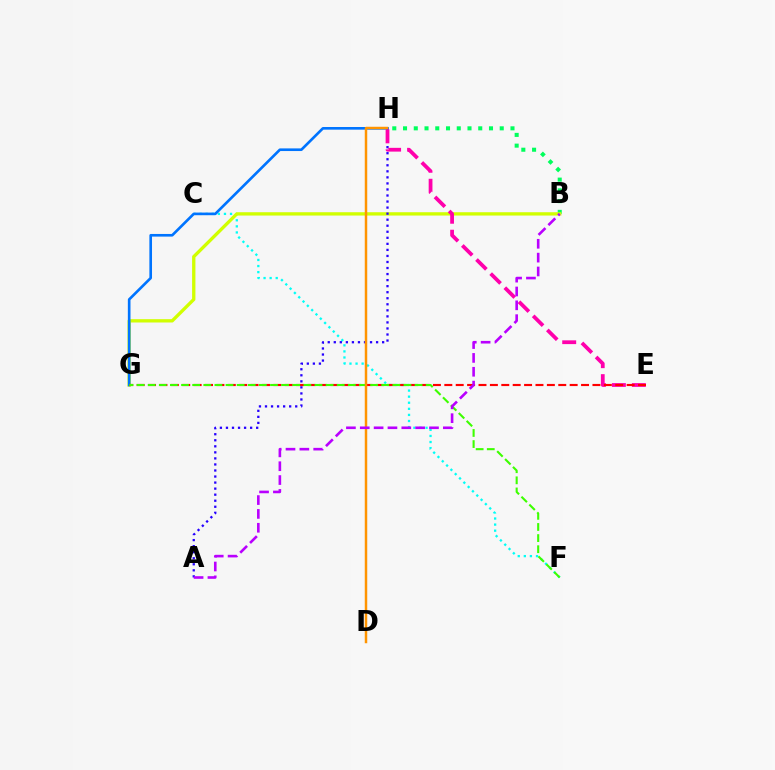{('C', 'F'): [{'color': '#00fff6', 'line_style': 'dotted', 'thickness': 1.65}], ('B', 'H'): [{'color': '#00ff5c', 'line_style': 'dotted', 'thickness': 2.92}], ('B', 'G'): [{'color': '#d1ff00', 'line_style': 'solid', 'thickness': 2.39}], ('A', 'H'): [{'color': '#2500ff', 'line_style': 'dotted', 'thickness': 1.64}], ('G', 'H'): [{'color': '#0074ff', 'line_style': 'solid', 'thickness': 1.9}], ('E', 'H'): [{'color': '#ff00ac', 'line_style': 'dashed', 'thickness': 2.71}], ('E', 'G'): [{'color': '#ff0000', 'line_style': 'dashed', 'thickness': 1.55}], ('F', 'G'): [{'color': '#3dff00', 'line_style': 'dashed', 'thickness': 1.51}], ('D', 'H'): [{'color': '#ff9400', 'line_style': 'solid', 'thickness': 1.78}], ('A', 'B'): [{'color': '#b900ff', 'line_style': 'dashed', 'thickness': 1.88}]}